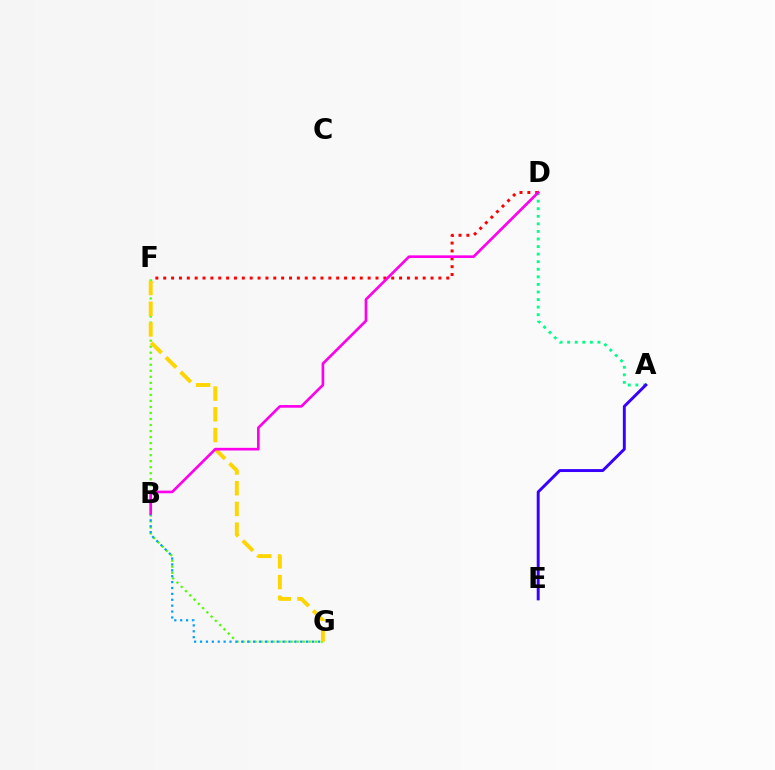{('F', 'G'): [{'color': '#4fff00', 'line_style': 'dotted', 'thickness': 1.64}, {'color': '#ffd500', 'line_style': 'dashed', 'thickness': 2.81}], ('D', 'F'): [{'color': '#ff0000', 'line_style': 'dotted', 'thickness': 2.14}], ('A', 'D'): [{'color': '#00ff86', 'line_style': 'dotted', 'thickness': 2.06}], ('B', 'G'): [{'color': '#009eff', 'line_style': 'dotted', 'thickness': 1.6}], ('A', 'E'): [{'color': '#3700ff', 'line_style': 'solid', 'thickness': 2.11}], ('B', 'D'): [{'color': '#ff00ed', 'line_style': 'solid', 'thickness': 1.92}]}